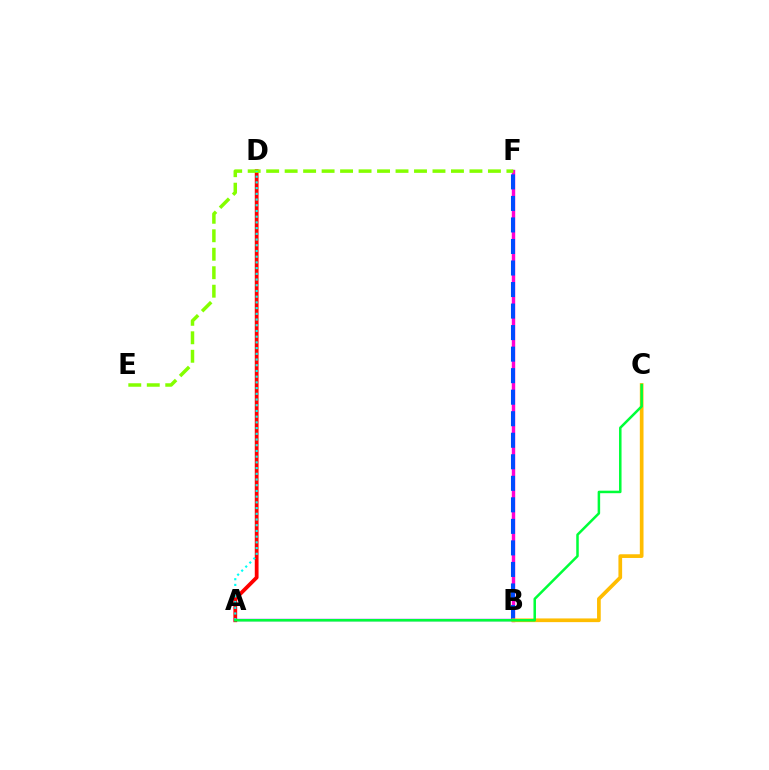{('A', 'D'): [{'color': '#ff0000', 'line_style': 'solid', 'thickness': 2.72}, {'color': '#00fff6', 'line_style': 'dotted', 'thickness': 1.55}], ('B', 'F'): [{'color': '#ff00cf', 'line_style': 'solid', 'thickness': 2.45}, {'color': '#004bff', 'line_style': 'dashed', 'thickness': 2.92}], ('A', 'B'): [{'color': '#7200ff', 'line_style': 'solid', 'thickness': 1.68}], ('B', 'C'): [{'color': '#ffbd00', 'line_style': 'solid', 'thickness': 2.66}], ('E', 'F'): [{'color': '#84ff00', 'line_style': 'dashed', 'thickness': 2.51}], ('A', 'C'): [{'color': '#00ff39', 'line_style': 'solid', 'thickness': 1.81}]}